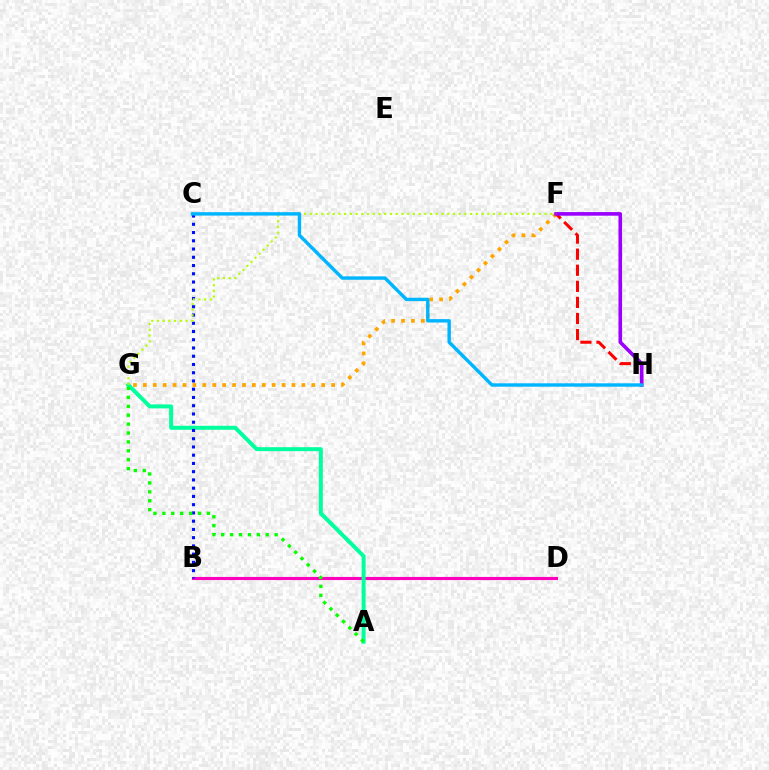{('F', 'G'): [{'color': '#ffa500', 'line_style': 'dotted', 'thickness': 2.69}, {'color': '#b3ff00', 'line_style': 'dotted', 'thickness': 1.56}], ('F', 'H'): [{'color': '#ff0000', 'line_style': 'dashed', 'thickness': 2.18}, {'color': '#9b00ff', 'line_style': 'solid', 'thickness': 2.6}], ('B', 'D'): [{'color': '#ff00bd', 'line_style': 'solid', 'thickness': 2.25}], ('A', 'G'): [{'color': '#00ff9d', 'line_style': 'solid', 'thickness': 2.86}, {'color': '#08ff00', 'line_style': 'dotted', 'thickness': 2.42}], ('B', 'C'): [{'color': '#0010ff', 'line_style': 'dotted', 'thickness': 2.24}], ('C', 'H'): [{'color': '#00b5ff', 'line_style': 'solid', 'thickness': 2.45}]}